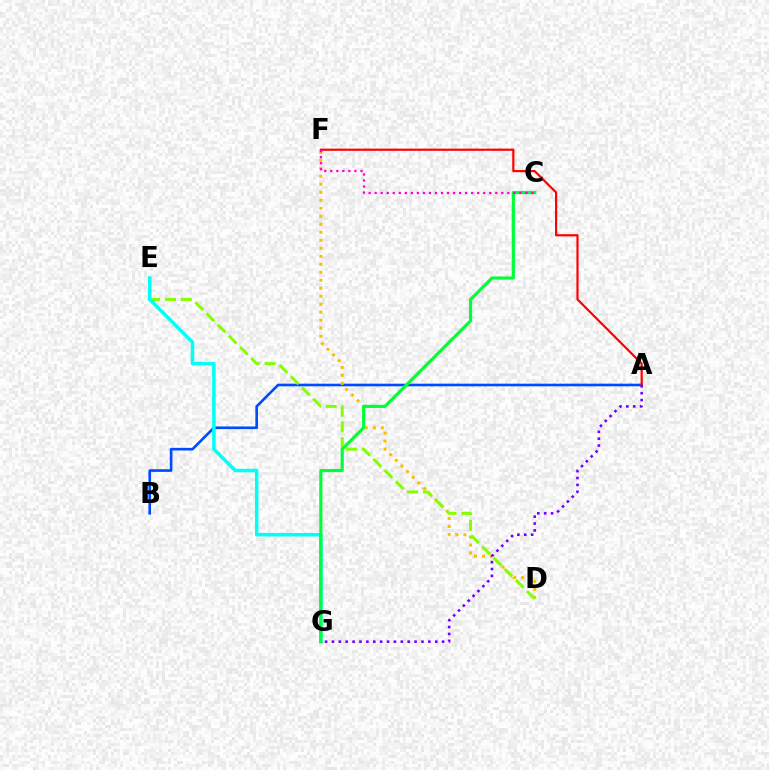{('A', 'B'): [{'color': '#004bff', 'line_style': 'solid', 'thickness': 1.9}], ('D', 'F'): [{'color': '#ffbd00', 'line_style': 'dotted', 'thickness': 2.17}], ('D', 'E'): [{'color': '#84ff00', 'line_style': 'dashed', 'thickness': 2.14}], ('E', 'G'): [{'color': '#00fff6', 'line_style': 'solid', 'thickness': 2.53}], ('A', 'F'): [{'color': '#ff0000', 'line_style': 'solid', 'thickness': 1.57}], ('A', 'G'): [{'color': '#7200ff', 'line_style': 'dotted', 'thickness': 1.87}], ('C', 'G'): [{'color': '#00ff39', 'line_style': 'solid', 'thickness': 2.27}], ('C', 'F'): [{'color': '#ff00cf', 'line_style': 'dotted', 'thickness': 1.64}]}